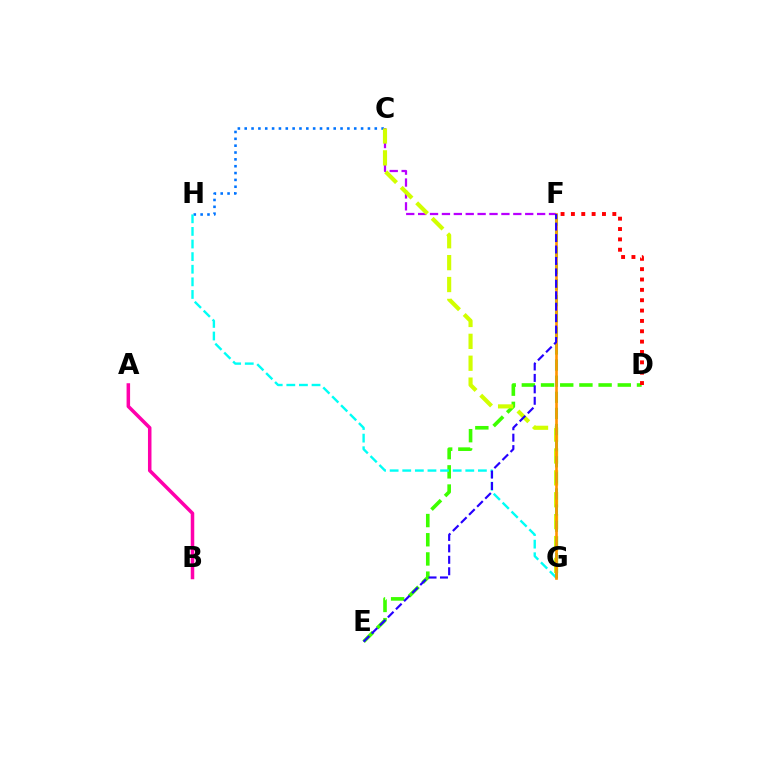{('C', 'F'): [{'color': '#b900ff', 'line_style': 'dashed', 'thickness': 1.62}], ('D', 'E'): [{'color': '#3dff00', 'line_style': 'dashed', 'thickness': 2.61}], ('C', 'H'): [{'color': '#0074ff', 'line_style': 'dotted', 'thickness': 1.86}], ('G', 'H'): [{'color': '#00fff6', 'line_style': 'dashed', 'thickness': 1.71}], ('C', 'G'): [{'color': '#d1ff00', 'line_style': 'dashed', 'thickness': 2.97}], ('F', 'G'): [{'color': '#00ff5c', 'line_style': 'dashed', 'thickness': 2.19}, {'color': '#ff9400', 'line_style': 'solid', 'thickness': 1.9}], ('D', 'F'): [{'color': '#ff0000', 'line_style': 'dotted', 'thickness': 2.81}], ('A', 'B'): [{'color': '#ff00ac', 'line_style': 'solid', 'thickness': 2.53}], ('E', 'F'): [{'color': '#2500ff', 'line_style': 'dashed', 'thickness': 1.55}]}